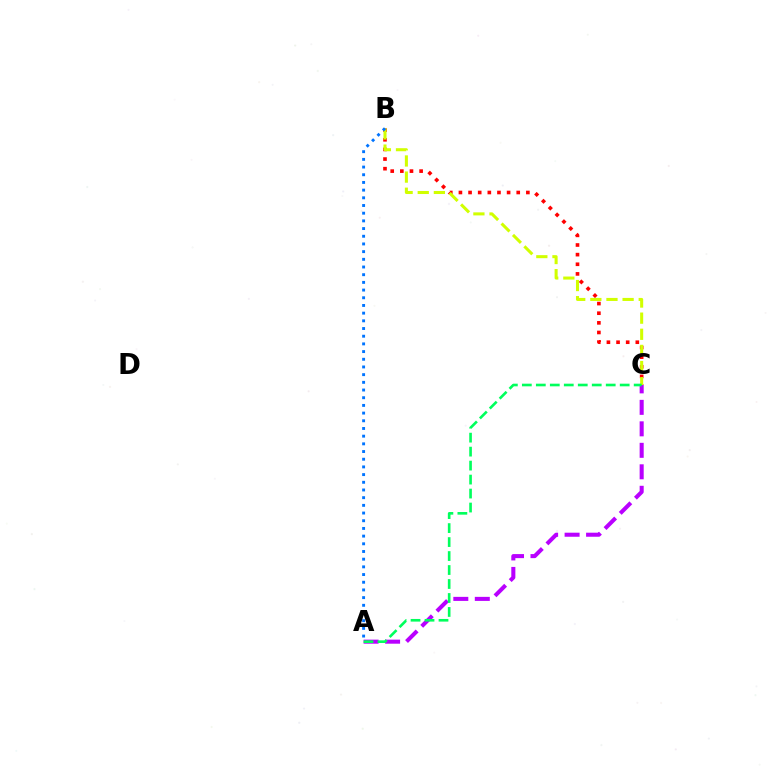{('B', 'C'): [{'color': '#ff0000', 'line_style': 'dotted', 'thickness': 2.62}, {'color': '#d1ff00', 'line_style': 'dashed', 'thickness': 2.19}], ('A', 'C'): [{'color': '#b900ff', 'line_style': 'dashed', 'thickness': 2.92}, {'color': '#00ff5c', 'line_style': 'dashed', 'thickness': 1.9}], ('A', 'B'): [{'color': '#0074ff', 'line_style': 'dotted', 'thickness': 2.09}]}